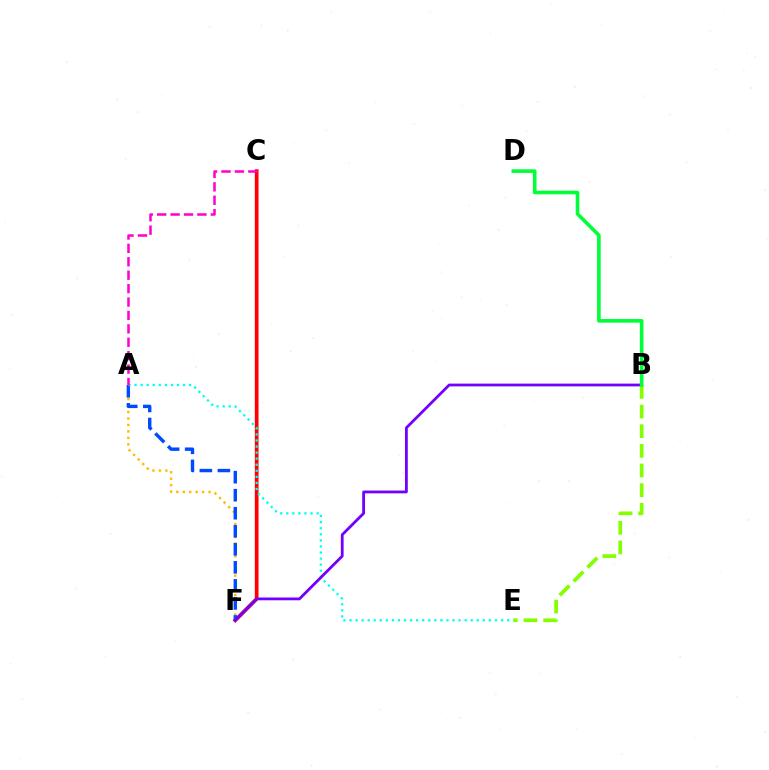{('A', 'F'): [{'color': '#ffbd00', 'line_style': 'dotted', 'thickness': 1.76}, {'color': '#004bff', 'line_style': 'dashed', 'thickness': 2.45}], ('C', 'F'): [{'color': '#ff0000', 'line_style': 'solid', 'thickness': 2.67}], ('A', 'E'): [{'color': '#00fff6', 'line_style': 'dotted', 'thickness': 1.65}], ('B', 'F'): [{'color': '#7200ff', 'line_style': 'solid', 'thickness': 2.0}], ('B', 'E'): [{'color': '#84ff00', 'line_style': 'dashed', 'thickness': 2.67}], ('B', 'D'): [{'color': '#00ff39', 'line_style': 'solid', 'thickness': 2.6}], ('A', 'C'): [{'color': '#ff00cf', 'line_style': 'dashed', 'thickness': 1.82}]}